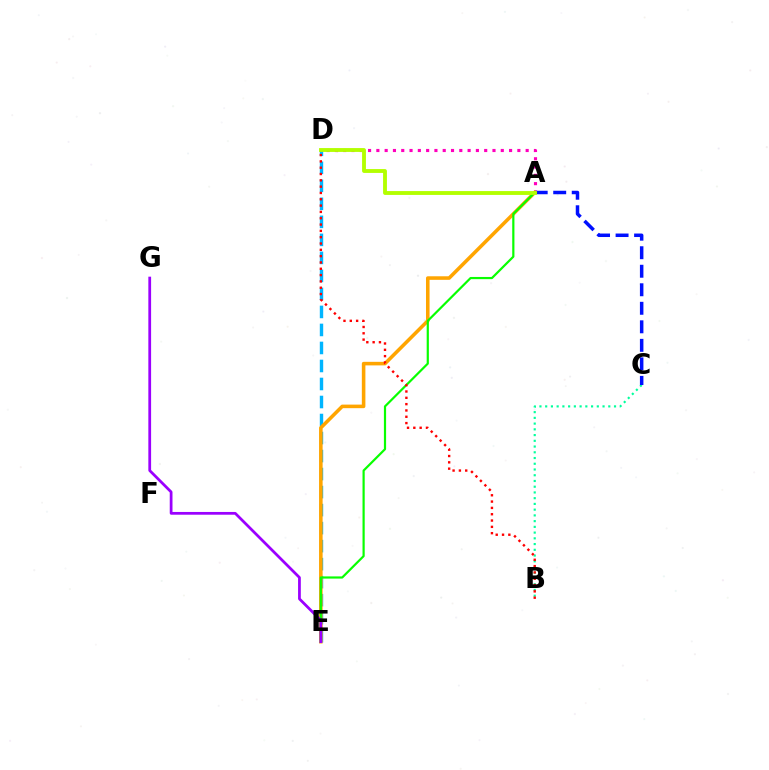{('D', 'E'): [{'color': '#00b5ff', 'line_style': 'dashed', 'thickness': 2.45}], ('A', 'D'): [{'color': '#ff00bd', 'line_style': 'dotted', 'thickness': 2.25}, {'color': '#b3ff00', 'line_style': 'solid', 'thickness': 2.77}], ('B', 'C'): [{'color': '#00ff9d', 'line_style': 'dotted', 'thickness': 1.56}], ('A', 'C'): [{'color': '#0010ff', 'line_style': 'dashed', 'thickness': 2.52}], ('A', 'E'): [{'color': '#ffa500', 'line_style': 'solid', 'thickness': 2.57}, {'color': '#08ff00', 'line_style': 'solid', 'thickness': 1.58}], ('B', 'D'): [{'color': '#ff0000', 'line_style': 'dotted', 'thickness': 1.72}], ('E', 'G'): [{'color': '#9b00ff', 'line_style': 'solid', 'thickness': 1.98}]}